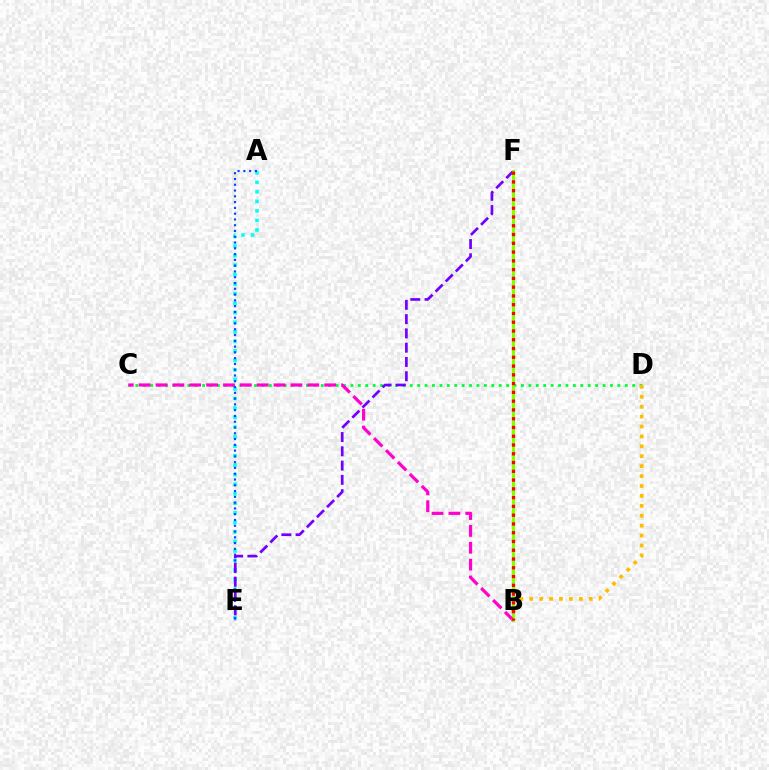{('A', 'E'): [{'color': '#00fff6', 'line_style': 'dotted', 'thickness': 2.59}, {'color': '#004bff', 'line_style': 'dotted', 'thickness': 1.57}], ('C', 'D'): [{'color': '#00ff39', 'line_style': 'dotted', 'thickness': 2.01}], ('E', 'F'): [{'color': '#7200ff', 'line_style': 'dashed', 'thickness': 1.94}], ('B', 'F'): [{'color': '#84ff00', 'line_style': 'solid', 'thickness': 2.26}, {'color': '#ff0000', 'line_style': 'dotted', 'thickness': 2.38}], ('B', 'C'): [{'color': '#ff00cf', 'line_style': 'dashed', 'thickness': 2.29}], ('B', 'D'): [{'color': '#ffbd00', 'line_style': 'dotted', 'thickness': 2.69}]}